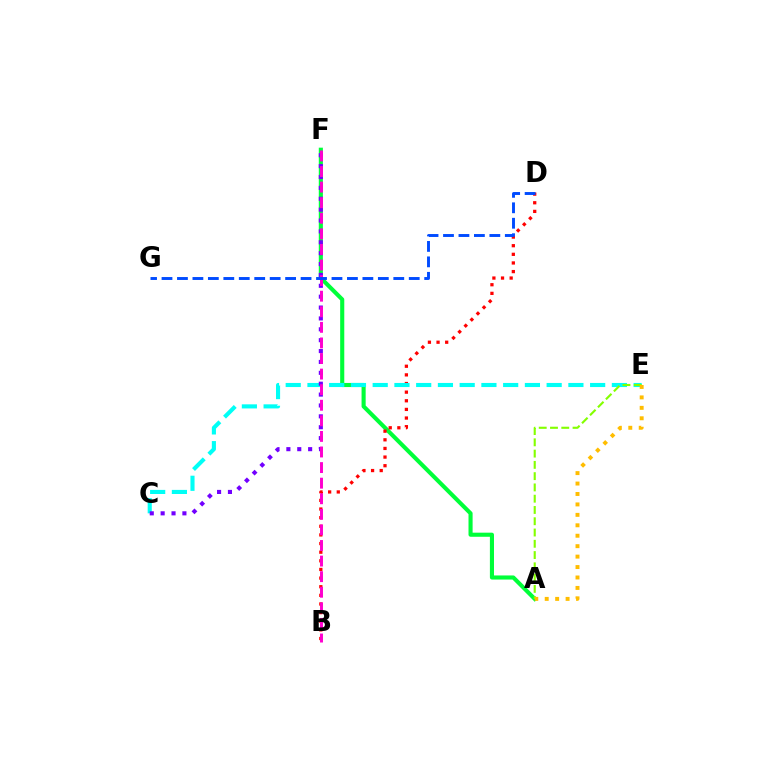{('A', 'F'): [{'color': '#00ff39', 'line_style': 'solid', 'thickness': 2.95}], ('B', 'D'): [{'color': '#ff0000', 'line_style': 'dotted', 'thickness': 2.35}], ('C', 'E'): [{'color': '#00fff6', 'line_style': 'dashed', 'thickness': 2.95}], ('C', 'F'): [{'color': '#7200ff', 'line_style': 'dotted', 'thickness': 2.96}], ('B', 'F'): [{'color': '#ff00cf', 'line_style': 'dashed', 'thickness': 2.12}], ('A', 'E'): [{'color': '#84ff00', 'line_style': 'dashed', 'thickness': 1.53}, {'color': '#ffbd00', 'line_style': 'dotted', 'thickness': 2.84}], ('D', 'G'): [{'color': '#004bff', 'line_style': 'dashed', 'thickness': 2.1}]}